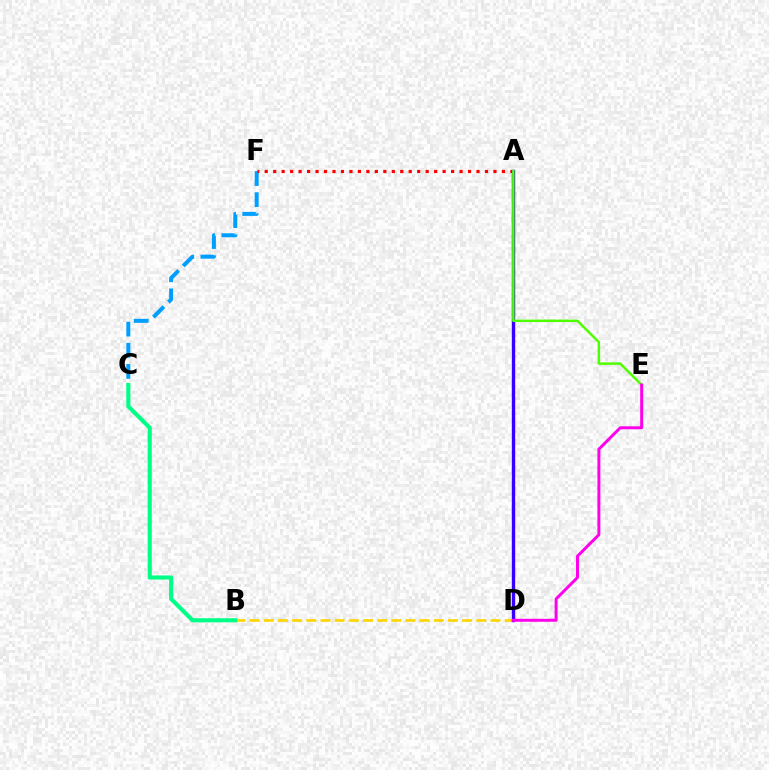{('B', 'D'): [{'color': '#ffd500', 'line_style': 'dashed', 'thickness': 1.92}], ('B', 'C'): [{'color': '#00ff86', 'line_style': 'solid', 'thickness': 2.96}], ('C', 'F'): [{'color': '#009eff', 'line_style': 'dashed', 'thickness': 2.87}], ('A', 'F'): [{'color': '#ff0000', 'line_style': 'dotted', 'thickness': 2.3}], ('A', 'D'): [{'color': '#3700ff', 'line_style': 'solid', 'thickness': 2.43}], ('A', 'E'): [{'color': '#4fff00', 'line_style': 'solid', 'thickness': 1.78}], ('D', 'E'): [{'color': '#ff00ed', 'line_style': 'solid', 'thickness': 2.14}]}